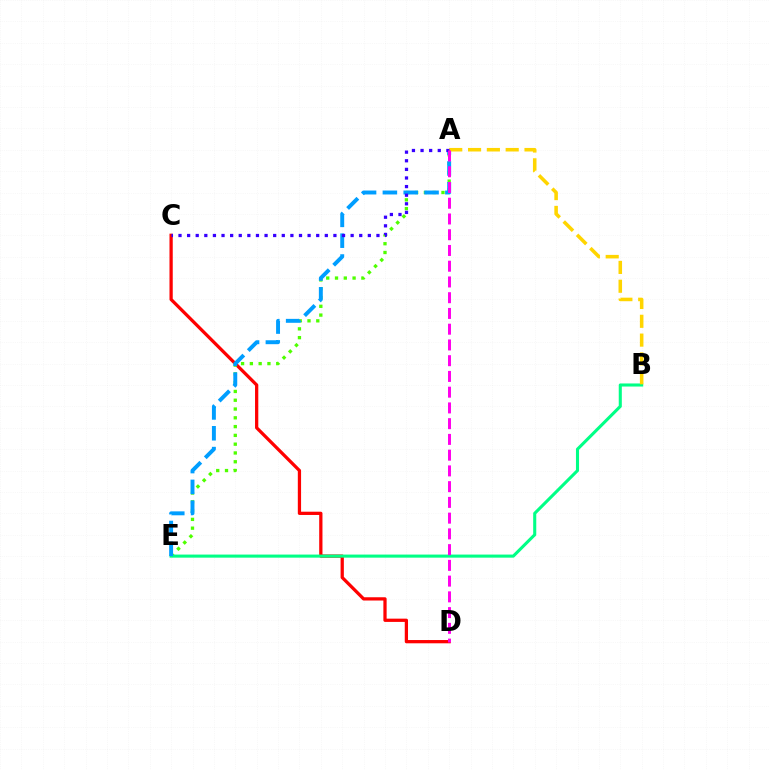{('C', 'D'): [{'color': '#ff0000', 'line_style': 'solid', 'thickness': 2.35}], ('A', 'E'): [{'color': '#4fff00', 'line_style': 'dotted', 'thickness': 2.39}, {'color': '#009eff', 'line_style': 'dashed', 'thickness': 2.83}], ('B', 'E'): [{'color': '#00ff86', 'line_style': 'solid', 'thickness': 2.22}], ('A', 'B'): [{'color': '#ffd500', 'line_style': 'dashed', 'thickness': 2.56}], ('A', 'C'): [{'color': '#3700ff', 'line_style': 'dotted', 'thickness': 2.34}], ('A', 'D'): [{'color': '#ff00ed', 'line_style': 'dashed', 'thickness': 2.14}]}